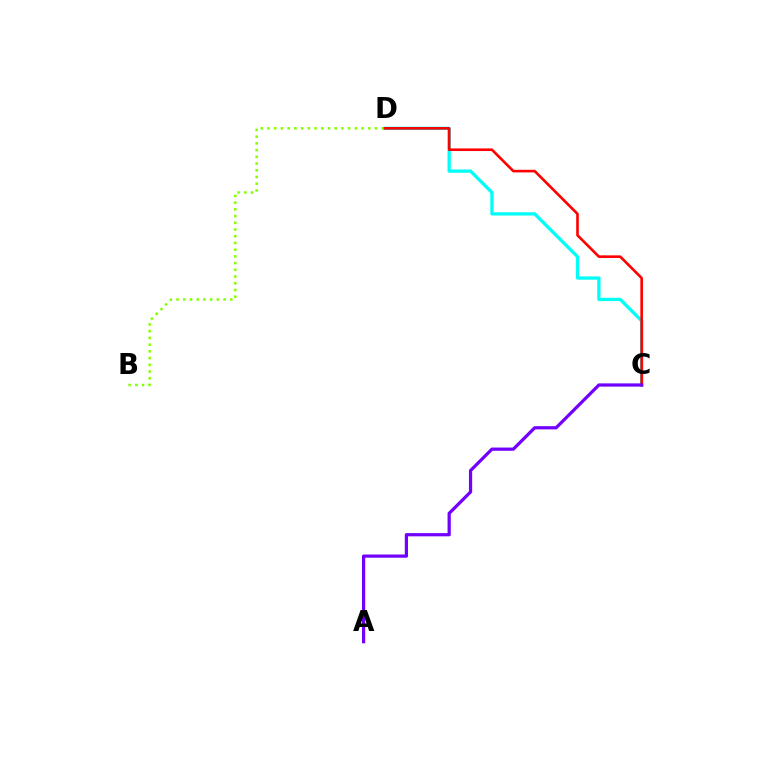{('B', 'D'): [{'color': '#84ff00', 'line_style': 'dotted', 'thickness': 1.83}], ('C', 'D'): [{'color': '#00fff6', 'line_style': 'solid', 'thickness': 2.37}, {'color': '#ff0000', 'line_style': 'solid', 'thickness': 1.88}], ('A', 'C'): [{'color': '#7200ff', 'line_style': 'solid', 'thickness': 2.32}]}